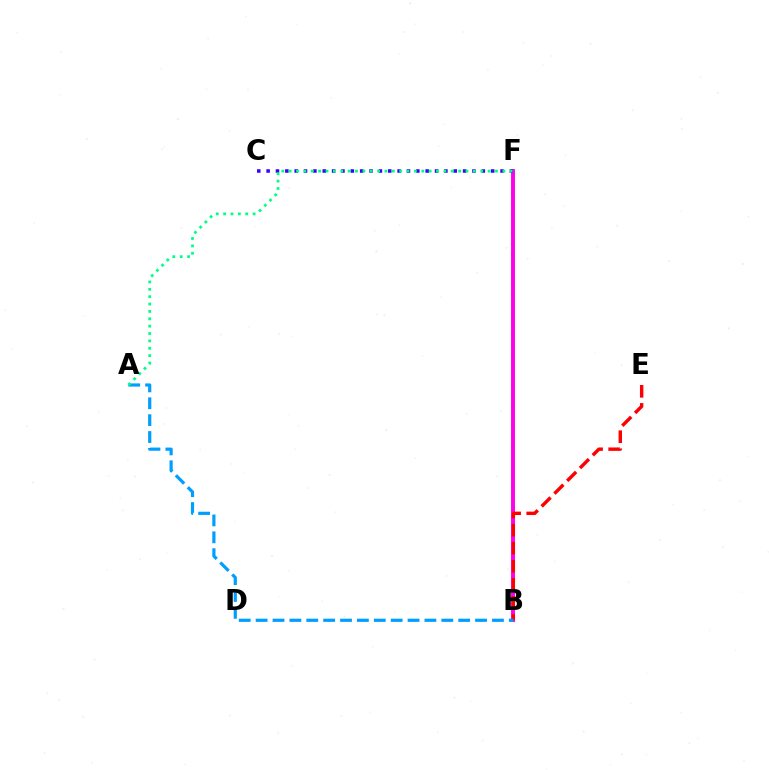{('B', 'F'): [{'color': '#ffd500', 'line_style': 'dashed', 'thickness': 1.8}, {'color': '#4fff00', 'line_style': 'dotted', 'thickness': 2.75}, {'color': '#ff00ed', 'line_style': 'solid', 'thickness': 2.81}], ('B', 'E'): [{'color': '#ff0000', 'line_style': 'dashed', 'thickness': 2.46}], ('C', 'F'): [{'color': '#3700ff', 'line_style': 'dotted', 'thickness': 2.54}], ('A', 'B'): [{'color': '#009eff', 'line_style': 'dashed', 'thickness': 2.29}], ('A', 'F'): [{'color': '#00ff86', 'line_style': 'dotted', 'thickness': 2.0}]}